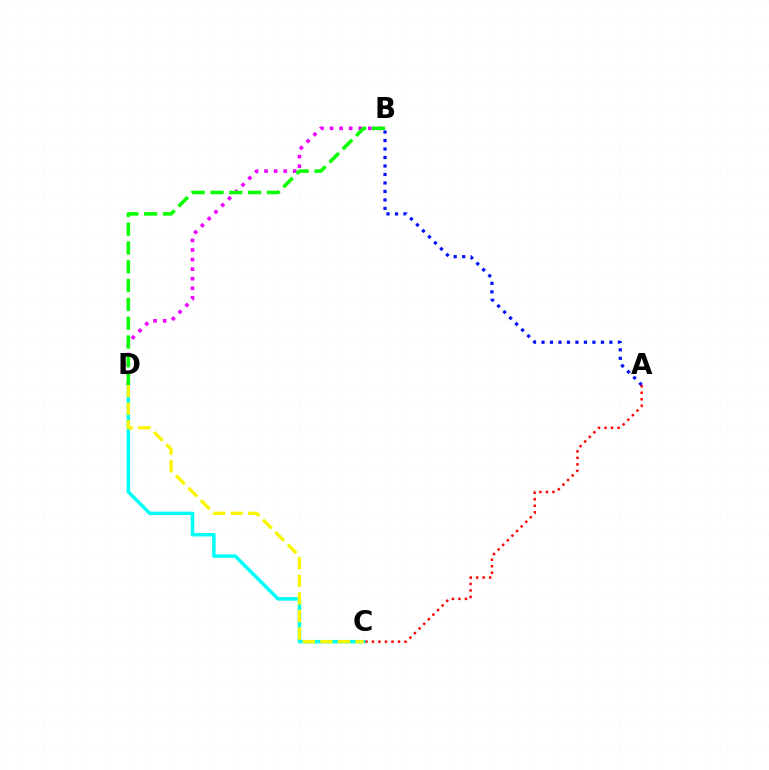{('A', 'B'): [{'color': '#0010ff', 'line_style': 'dotted', 'thickness': 2.31}], ('A', 'C'): [{'color': '#ff0000', 'line_style': 'dotted', 'thickness': 1.77}], ('B', 'D'): [{'color': '#ee00ff', 'line_style': 'dotted', 'thickness': 2.6}, {'color': '#08ff00', 'line_style': 'dashed', 'thickness': 2.55}], ('C', 'D'): [{'color': '#00fff6', 'line_style': 'solid', 'thickness': 2.51}, {'color': '#fcf500', 'line_style': 'dashed', 'thickness': 2.38}]}